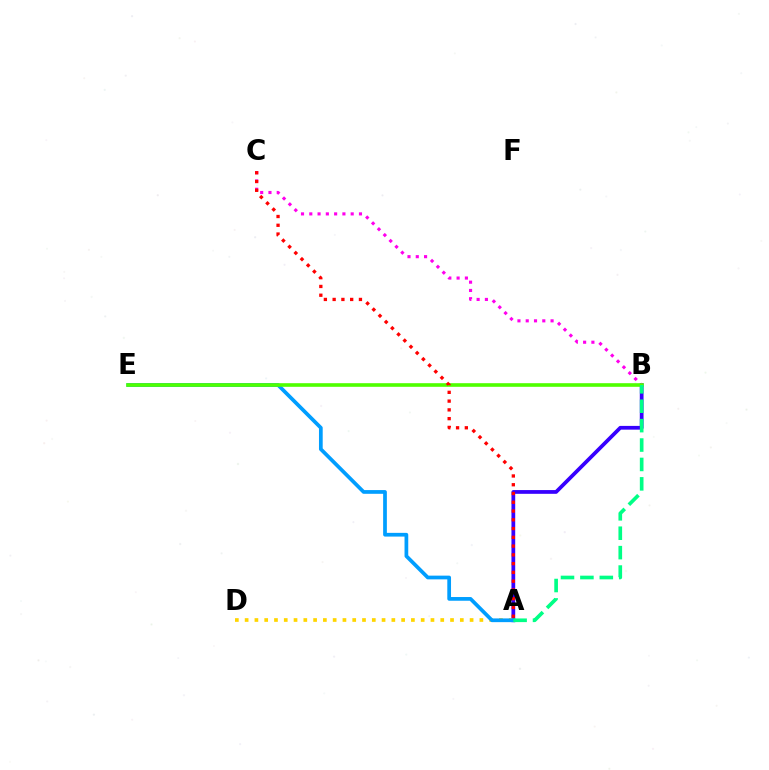{('A', 'B'): [{'color': '#3700ff', 'line_style': 'solid', 'thickness': 2.7}, {'color': '#00ff86', 'line_style': 'dashed', 'thickness': 2.64}], ('B', 'C'): [{'color': '#ff00ed', 'line_style': 'dotted', 'thickness': 2.25}], ('A', 'D'): [{'color': '#ffd500', 'line_style': 'dotted', 'thickness': 2.66}], ('A', 'E'): [{'color': '#009eff', 'line_style': 'solid', 'thickness': 2.68}], ('B', 'E'): [{'color': '#4fff00', 'line_style': 'solid', 'thickness': 2.6}], ('A', 'C'): [{'color': '#ff0000', 'line_style': 'dotted', 'thickness': 2.38}]}